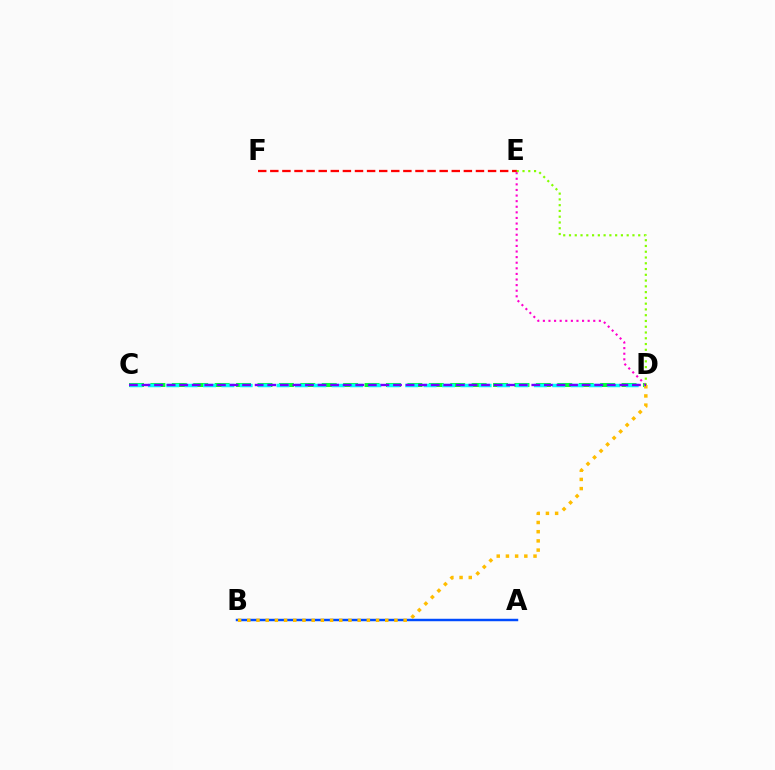{('C', 'D'): [{'color': '#00ff39', 'line_style': 'dashed', 'thickness': 2.91}, {'color': '#00fff6', 'line_style': 'dashed', 'thickness': 2.5}, {'color': '#7200ff', 'line_style': 'dashed', 'thickness': 1.71}], ('A', 'B'): [{'color': '#004bff', 'line_style': 'solid', 'thickness': 1.76}], ('E', 'F'): [{'color': '#ff0000', 'line_style': 'dashed', 'thickness': 1.64}], ('D', 'E'): [{'color': '#ff00cf', 'line_style': 'dotted', 'thickness': 1.52}, {'color': '#84ff00', 'line_style': 'dotted', 'thickness': 1.57}], ('B', 'D'): [{'color': '#ffbd00', 'line_style': 'dotted', 'thickness': 2.5}]}